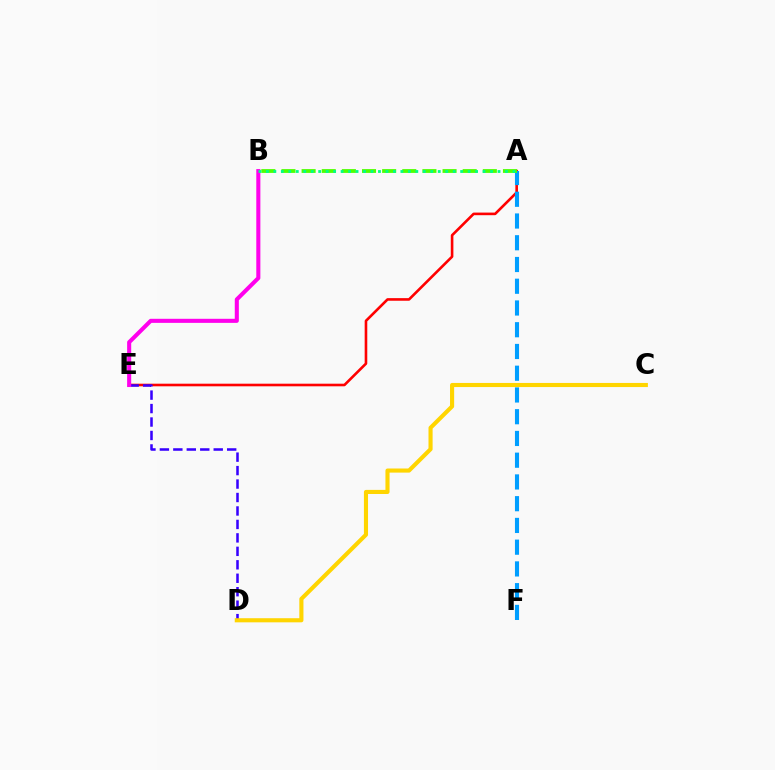{('A', 'E'): [{'color': '#ff0000', 'line_style': 'solid', 'thickness': 1.88}], ('D', 'E'): [{'color': '#3700ff', 'line_style': 'dashed', 'thickness': 1.83}], ('B', 'E'): [{'color': '#ff00ed', 'line_style': 'solid', 'thickness': 2.93}], ('A', 'F'): [{'color': '#009eff', 'line_style': 'dashed', 'thickness': 2.95}], ('C', 'D'): [{'color': '#ffd500', 'line_style': 'solid', 'thickness': 2.96}], ('A', 'B'): [{'color': '#4fff00', 'line_style': 'dashed', 'thickness': 2.74}, {'color': '#00ff86', 'line_style': 'dotted', 'thickness': 2.03}]}